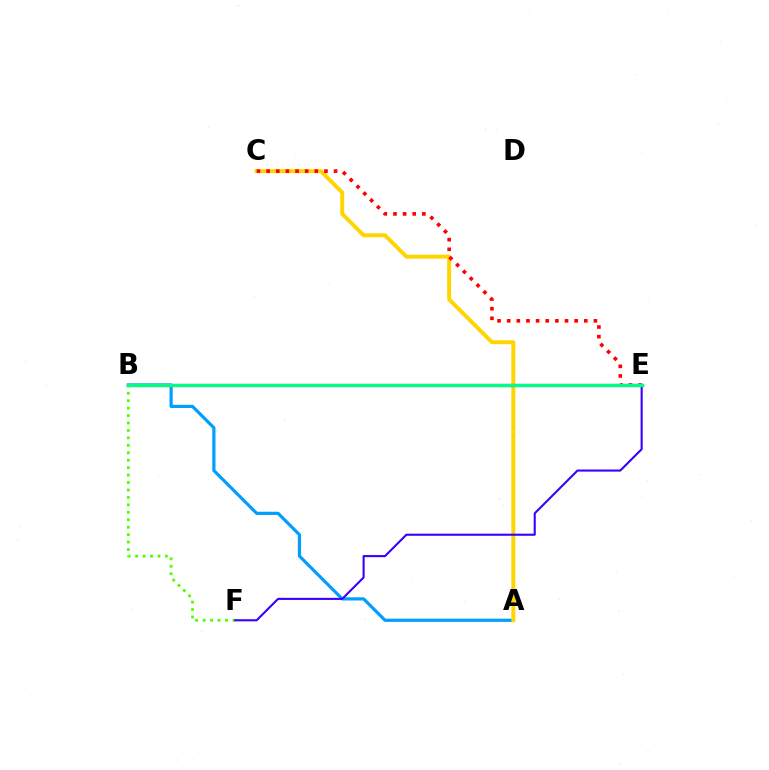{('B', 'F'): [{'color': '#4fff00', 'line_style': 'dotted', 'thickness': 2.02}], ('A', 'B'): [{'color': '#009eff', 'line_style': 'solid', 'thickness': 2.3}], ('A', 'C'): [{'color': '#ffd500', 'line_style': 'solid', 'thickness': 2.85}], ('E', 'F'): [{'color': '#3700ff', 'line_style': 'solid', 'thickness': 1.51}], ('B', 'E'): [{'color': '#ff00ed', 'line_style': 'solid', 'thickness': 2.34}, {'color': '#00ff86', 'line_style': 'solid', 'thickness': 2.4}], ('C', 'E'): [{'color': '#ff0000', 'line_style': 'dotted', 'thickness': 2.62}]}